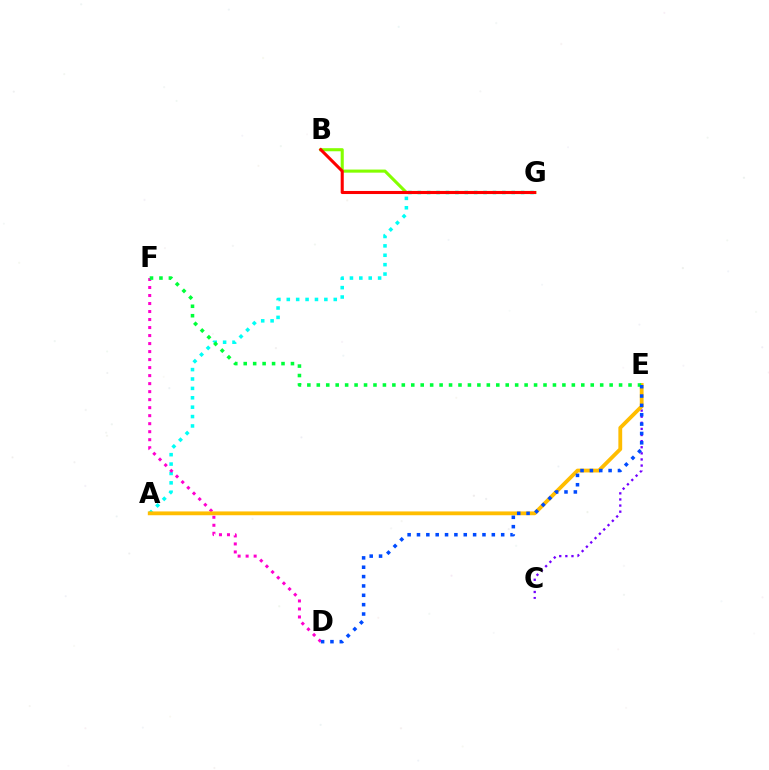{('A', 'G'): [{'color': '#00fff6', 'line_style': 'dotted', 'thickness': 2.55}], ('B', 'G'): [{'color': '#84ff00', 'line_style': 'solid', 'thickness': 2.22}, {'color': '#ff0000', 'line_style': 'solid', 'thickness': 2.21}], ('D', 'F'): [{'color': '#ff00cf', 'line_style': 'dotted', 'thickness': 2.18}], ('C', 'E'): [{'color': '#7200ff', 'line_style': 'dotted', 'thickness': 1.66}], ('A', 'E'): [{'color': '#ffbd00', 'line_style': 'solid', 'thickness': 2.74}], ('E', 'F'): [{'color': '#00ff39', 'line_style': 'dotted', 'thickness': 2.57}], ('D', 'E'): [{'color': '#004bff', 'line_style': 'dotted', 'thickness': 2.54}]}